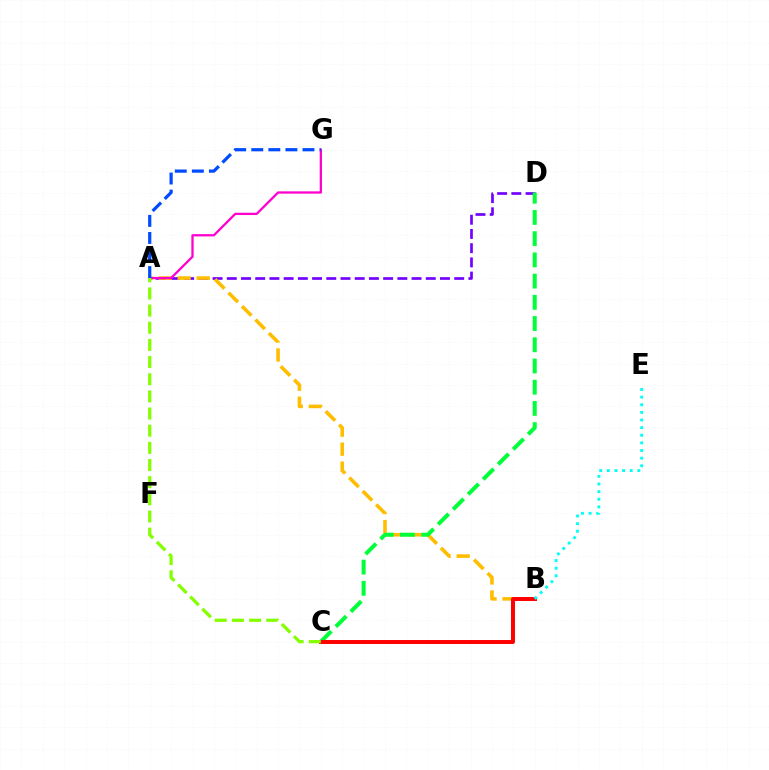{('A', 'D'): [{'color': '#7200ff', 'line_style': 'dashed', 'thickness': 1.93}], ('A', 'B'): [{'color': '#ffbd00', 'line_style': 'dashed', 'thickness': 2.59}], ('C', 'D'): [{'color': '#00ff39', 'line_style': 'dashed', 'thickness': 2.88}], ('B', 'C'): [{'color': '#ff0000', 'line_style': 'solid', 'thickness': 2.85}], ('A', 'G'): [{'color': '#ff00cf', 'line_style': 'solid', 'thickness': 1.64}, {'color': '#004bff', 'line_style': 'dashed', 'thickness': 2.32}], ('B', 'E'): [{'color': '#00fff6', 'line_style': 'dotted', 'thickness': 2.07}], ('A', 'C'): [{'color': '#84ff00', 'line_style': 'dashed', 'thickness': 2.33}]}